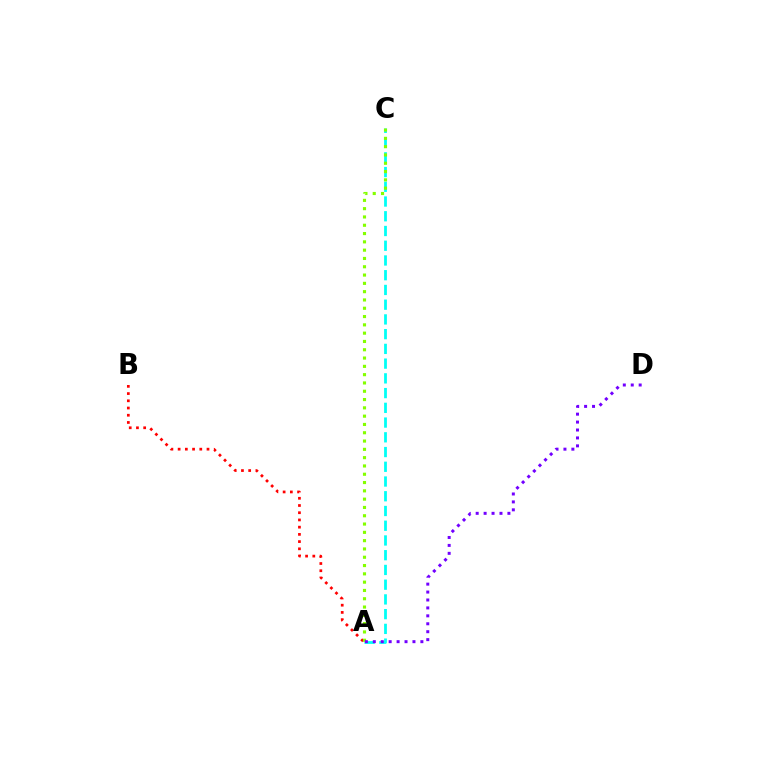{('A', 'B'): [{'color': '#ff0000', 'line_style': 'dotted', 'thickness': 1.96}], ('A', 'C'): [{'color': '#00fff6', 'line_style': 'dashed', 'thickness': 2.0}, {'color': '#84ff00', 'line_style': 'dotted', 'thickness': 2.26}], ('A', 'D'): [{'color': '#7200ff', 'line_style': 'dotted', 'thickness': 2.15}]}